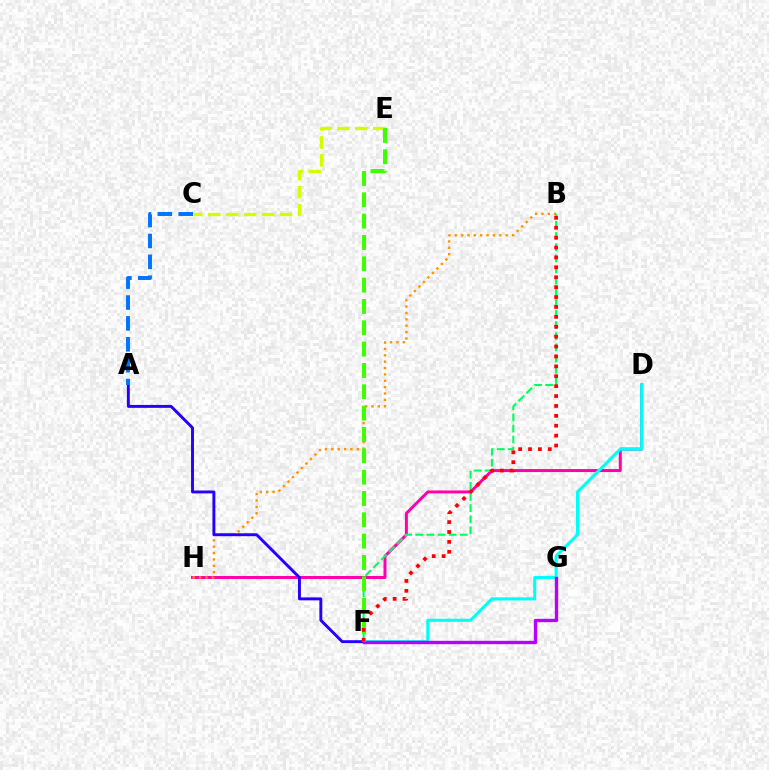{('D', 'H'): [{'color': '#ff00ac', 'line_style': 'solid', 'thickness': 2.14}], ('B', 'H'): [{'color': '#ff9400', 'line_style': 'dotted', 'thickness': 1.73}], ('B', 'F'): [{'color': '#00ff5c', 'line_style': 'dashed', 'thickness': 1.51}, {'color': '#ff0000', 'line_style': 'dotted', 'thickness': 2.69}], ('D', 'F'): [{'color': '#00fff6', 'line_style': 'solid', 'thickness': 2.2}], ('C', 'E'): [{'color': '#d1ff00', 'line_style': 'dashed', 'thickness': 2.43}], ('A', 'F'): [{'color': '#2500ff', 'line_style': 'solid', 'thickness': 2.1}], ('F', 'G'): [{'color': '#b900ff', 'line_style': 'solid', 'thickness': 2.42}], ('A', 'C'): [{'color': '#0074ff', 'line_style': 'dashed', 'thickness': 2.84}], ('E', 'F'): [{'color': '#3dff00', 'line_style': 'dashed', 'thickness': 2.9}]}